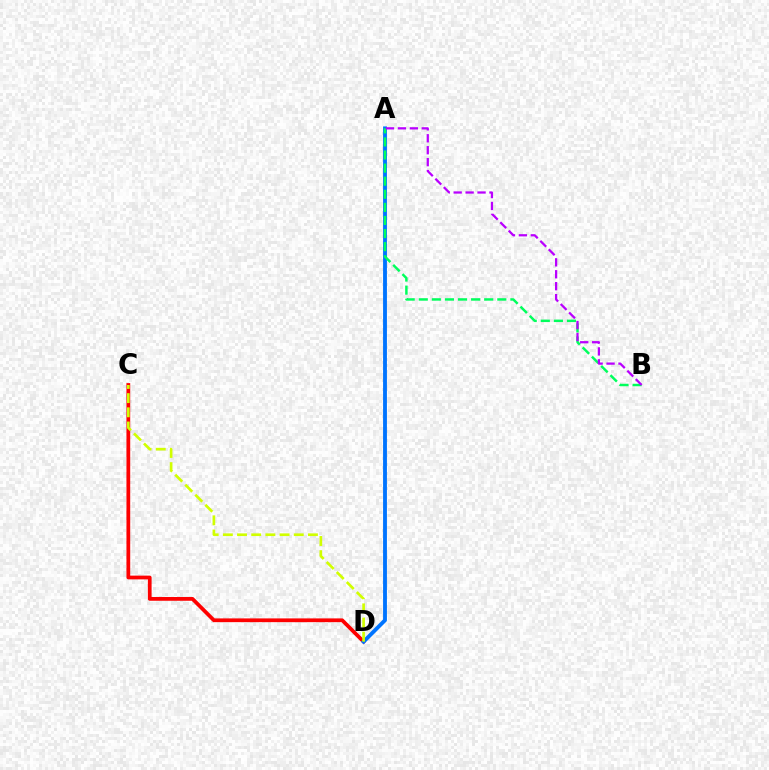{('C', 'D'): [{'color': '#ff0000', 'line_style': 'solid', 'thickness': 2.7}, {'color': '#d1ff00', 'line_style': 'dashed', 'thickness': 1.93}], ('A', 'D'): [{'color': '#0074ff', 'line_style': 'solid', 'thickness': 2.77}], ('A', 'B'): [{'color': '#00ff5c', 'line_style': 'dashed', 'thickness': 1.78}, {'color': '#b900ff', 'line_style': 'dashed', 'thickness': 1.62}]}